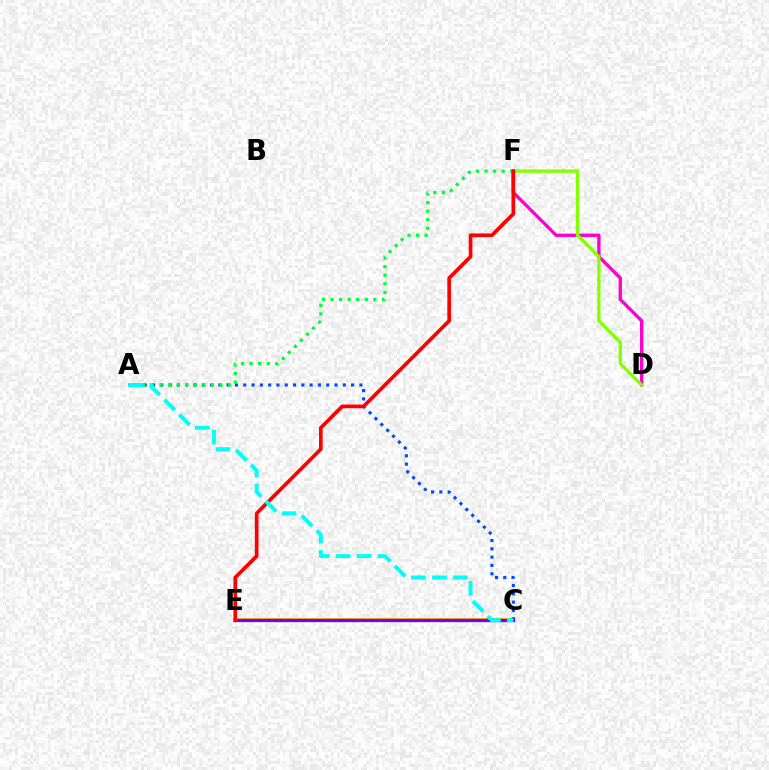{('C', 'E'): [{'color': '#ffbd00', 'line_style': 'solid', 'thickness': 2.91}, {'color': '#7200ff', 'line_style': 'solid', 'thickness': 2.35}], ('D', 'F'): [{'color': '#ff00cf', 'line_style': 'solid', 'thickness': 2.4}, {'color': '#84ff00', 'line_style': 'solid', 'thickness': 2.38}], ('A', 'C'): [{'color': '#004bff', 'line_style': 'dotted', 'thickness': 2.25}, {'color': '#00fff6', 'line_style': 'dashed', 'thickness': 2.86}], ('A', 'F'): [{'color': '#00ff39', 'line_style': 'dotted', 'thickness': 2.33}], ('E', 'F'): [{'color': '#ff0000', 'line_style': 'solid', 'thickness': 2.65}]}